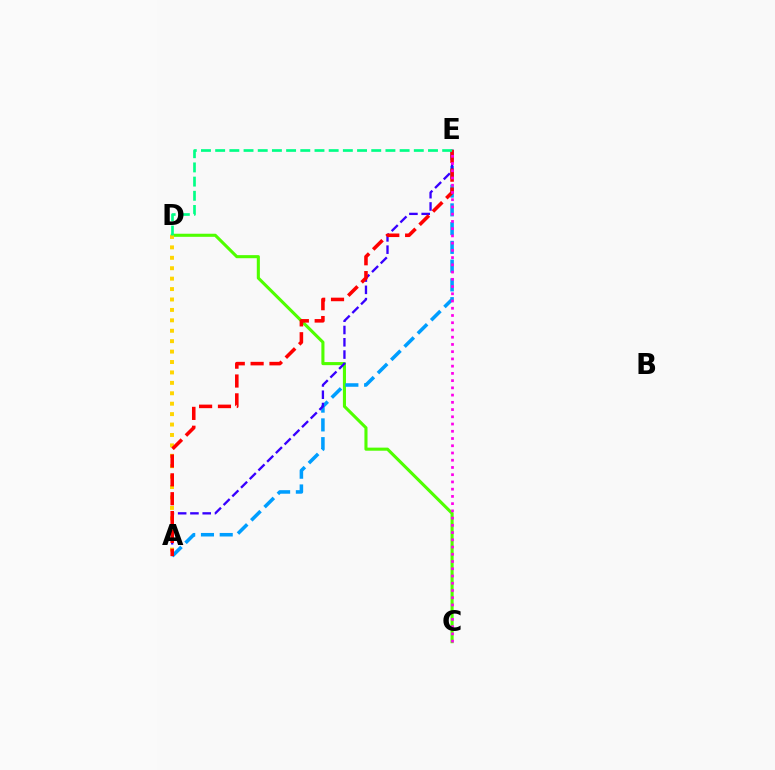{('C', 'D'): [{'color': '#4fff00', 'line_style': 'solid', 'thickness': 2.22}], ('A', 'E'): [{'color': '#009eff', 'line_style': 'dashed', 'thickness': 2.55}, {'color': '#3700ff', 'line_style': 'dashed', 'thickness': 1.67}, {'color': '#ff0000', 'line_style': 'dashed', 'thickness': 2.56}], ('A', 'D'): [{'color': '#ffd500', 'line_style': 'dotted', 'thickness': 2.83}], ('C', 'E'): [{'color': '#ff00ed', 'line_style': 'dotted', 'thickness': 1.97}], ('D', 'E'): [{'color': '#00ff86', 'line_style': 'dashed', 'thickness': 1.93}]}